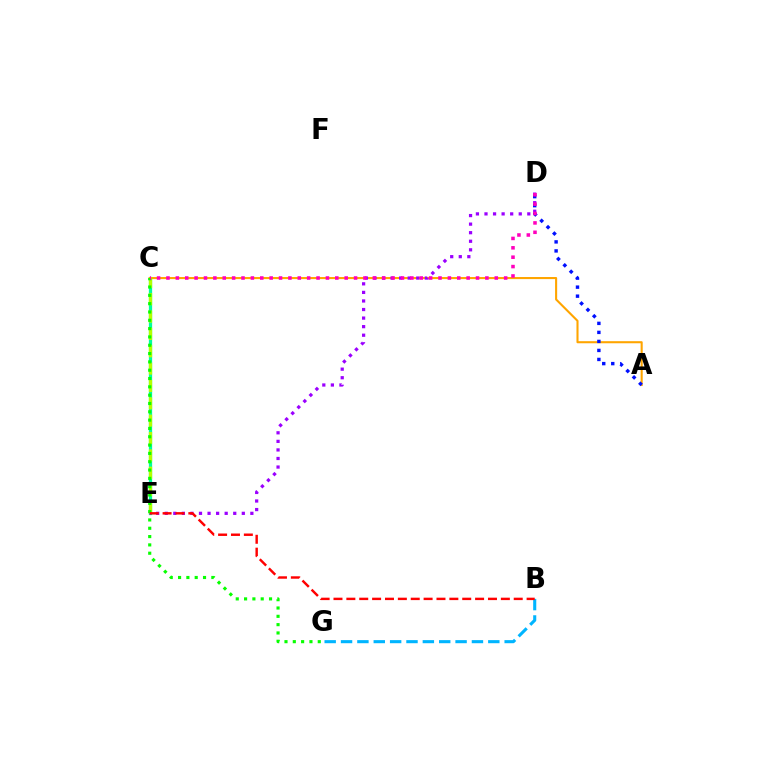{('C', 'E'): [{'color': '#00ff9d', 'line_style': 'solid', 'thickness': 2.35}, {'color': '#b3ff00', 'line_style': 'dashed', 'thickness': 2.36}], ('A', 'C'): [{'color': '#ffa500', 'line_style': 'solid', 'thickness': 1.5}], ('A', 'D'): [{'color': '#0010ff', 'line_style': 'dotted', 'thickness': 2.45}], ('B', 'G'): [{'color': '#00b5ff', 'line_style': 'dashed', 'thickness': 2.22}], ('D', 'E'): [{'color': '#9b00ff', 'line_style': 'dotted', 'thickness': 2.33}], ('C', 'G'): [{'color': '#08ff00', 'line_style': 'dotted', 'thickness': 2.26}], ('C', 'D'): [{'color': '#ff00bd', 'line_style': 'dotted', 'thickness': 2.55}], ('B', 'E'): [{'color': '#ff0000', 'line_style': 'dashed', 'thickness': 1.75}]}